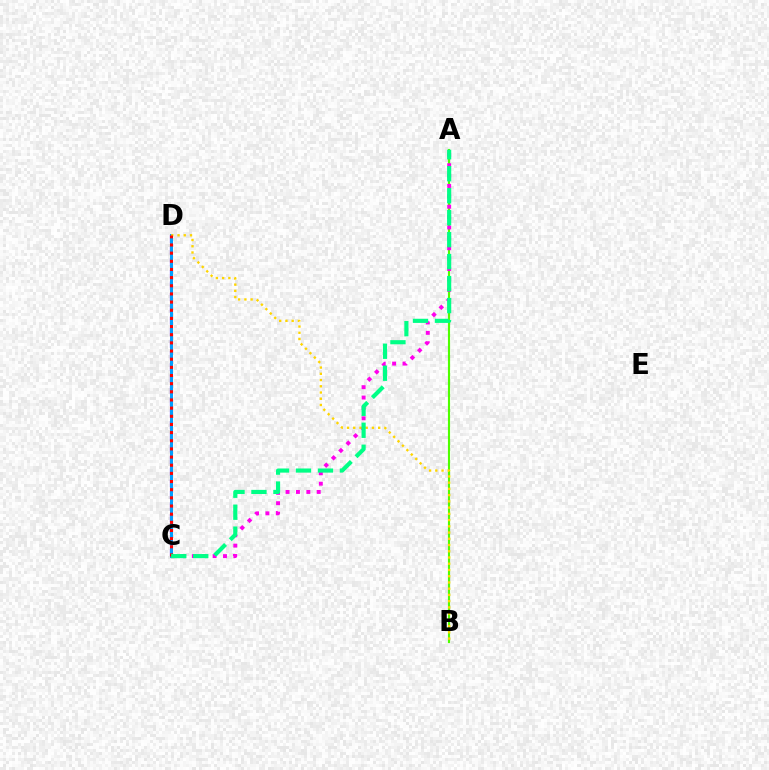{('C', 'D'): [{'color': '#3700ff', 'line_style': 'dashed', 'thickness': 1.58}, {'color': '#009eff', 'line_style': 'solid', 'thickness': 2.16}, {'color': '#ff0000', 'line_style': 'dotted', 'thickness': 2.22}], ('A', 'B'): [{'color': '#4fff00', 'line_style': 'solid', 'thickness': 1.54}], ('A', 'C'): [{'color': '#ff00ed', 'line_style': 'dotted', 'thickness': 2.82}, {'color': '#00ff86', 'line_style': 'dashed', 'thickness': 2.98}], ('B', 'D'): [{'color': '#ffd500', 'line_style': 'dotted', 'thickness': 1.69}]}